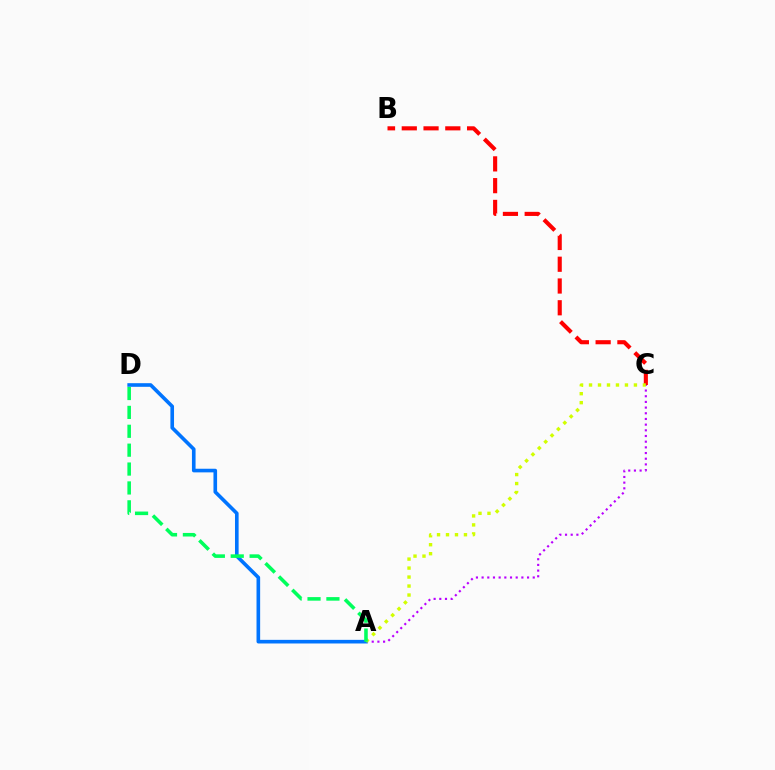{('B', 'C'): [{'color': '#ff0000', 'line_style': 'dashed', 'thickness': 2.96}], ('A', 'C'): [{'color': '#b900ff', 'line_style': 'dotted', 'thickness': 1.54}, {'color': '#d1ff00', 'line_style': 'dotted', 'thickness': 2.44}], ('A', 'D'): [{'color': '#0074ff', 'line_style': 'solid', 'thickness': 2.61}, {'color': '#00ff5c', 'line_style': 'dashed', 'thickness': 2.57}]}